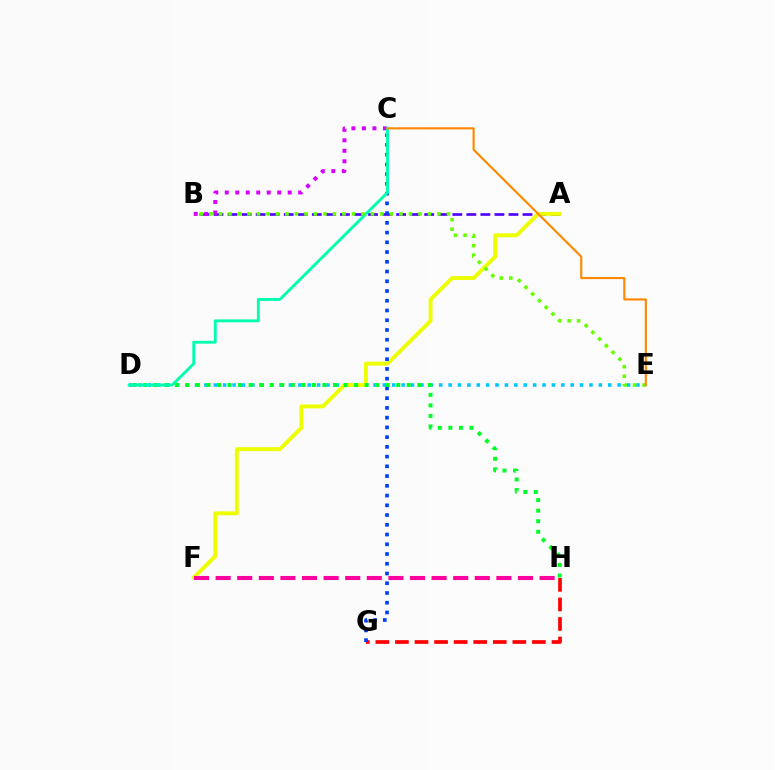{('D', 'E'): [{'color': '#00c7ff', 'line_style': 'dotted', 'thickness': 2.55}], ('A', 'B'): [{'color': '#4f00ff', 'line_style': 'dashed', 'thickness': 1.91}], ('B', 'C'): [{'color': '#d600ff', 'line_style': 'dotted', 'thickness': 2.85}], ('A', 'F'): [{'color': '#eeff00', 'line_style': 'solid', 'thickness': 2.81}], ('G', 'H'): [{'color': '#ff0000', 'line_style': 'dashed', 'thickness': 2.66}], ('C', 'G'): [{'color': '#003fff', 'line_style': 'dotted', 'thickness': 2.65}], ('D', 'H'): [{'color': '#00ff27', 'line_style': 'dotted', 'thickness': 2.86}], ('F', 'H'): [{'color': '#ff00a0', 'line_style': 'dashed', 'thickness': 2.93}], ('C', 'D'): [{'color': '#00ffaf', 'line_style': 'solid', 'thickness': 2.07}], ('B', 'E'): [{'color': '#66ff00', 'line_style': 'dotted', 'thickness': 2.58}], ('C', 'E'): [{'color': '#ff8800', 'line_style': 'solid', 'thickness': 1.54}]}